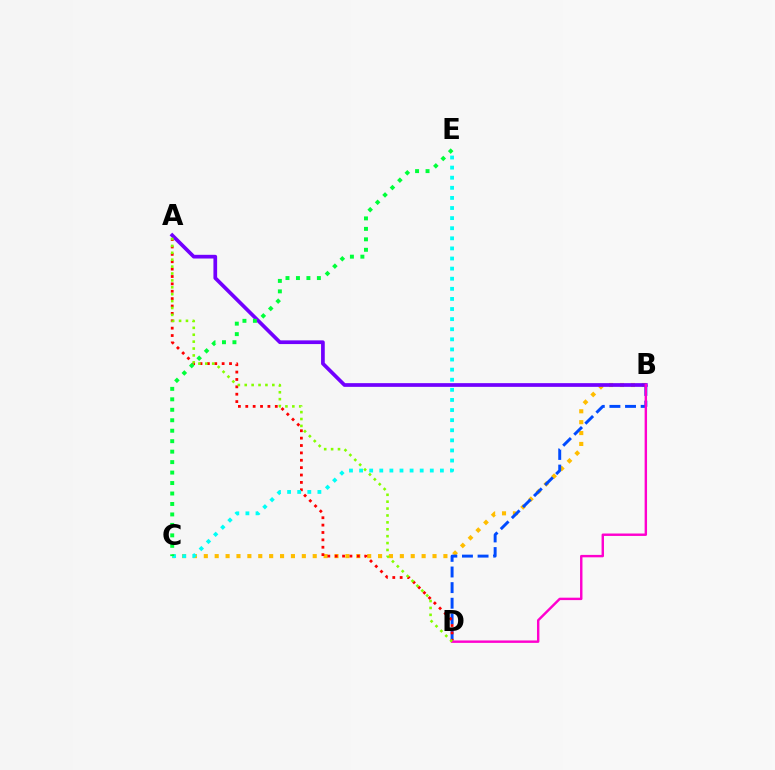{('B', 'C'): [{'color': '#ffbd00', 'line_style': 'dotted', 'thickness': 2.96}], ('B', 'D'): [{'color': '#004bff', 'line_style': 'dashed', 'thickness': 2.12}, {'color': '#ff00cf', 'line_style': 'solid', 'thickness': 1.74}], ('A', 'D'): [{'color': '#ff0000', 'line_style': 'dotted', 'thickness': 2.0}, {'color': '#84ff00', 'line_style': 'dotted', 'thickness': 1.87}], ('C', 'E'): [{'color': '#00fff6', 'line_style': 'dotted', 'thickness': 2.74}, {'color': '#00ff39', 'line_style': 'dotted', 'thickness': 2.84}], ('A', 'B'): [{'color': '#7200ff', 'line_style': 'solid', 'thickness': 2.66}]}